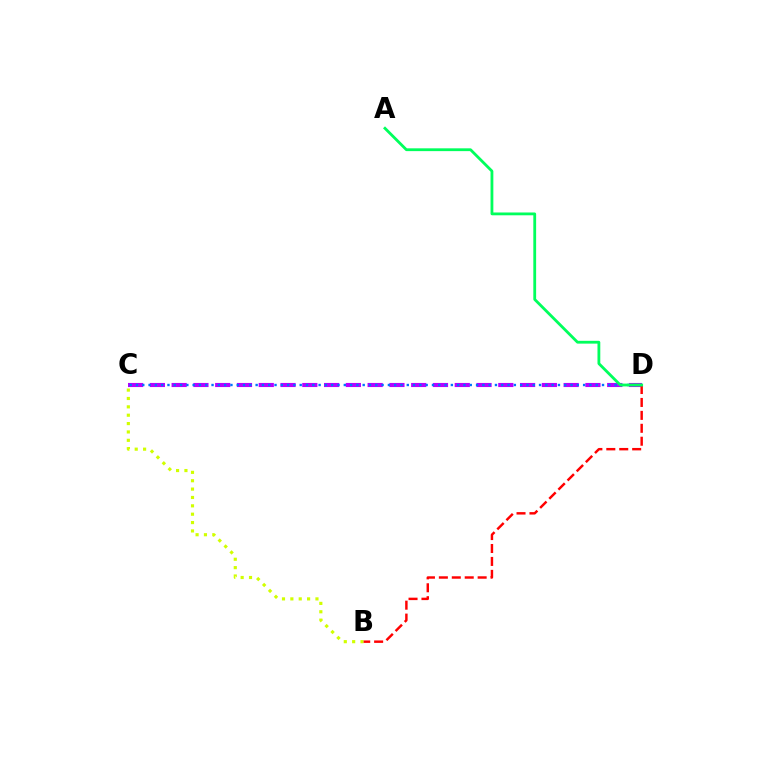{('C', 'D'): [{'color': '#b900ff', 'line_style': 'dashed', 'thickness': 2.96}, {'color': '#0074ff', 'line_style': 'dotted', 'thickness': 1.71}], ('B', 'C'): [{'color': '#d1ff00', 'line_style': 'dotted', 'thickness': 2.27}], ('B', 'D'): [{'color': '#ff0000', 'line_style': 'dashed', 'thickness': 1.76}], ('A', 'D'): [{'color': '#00ff5c', 'line_style': 'solid', 'thickness': 2.02}]}